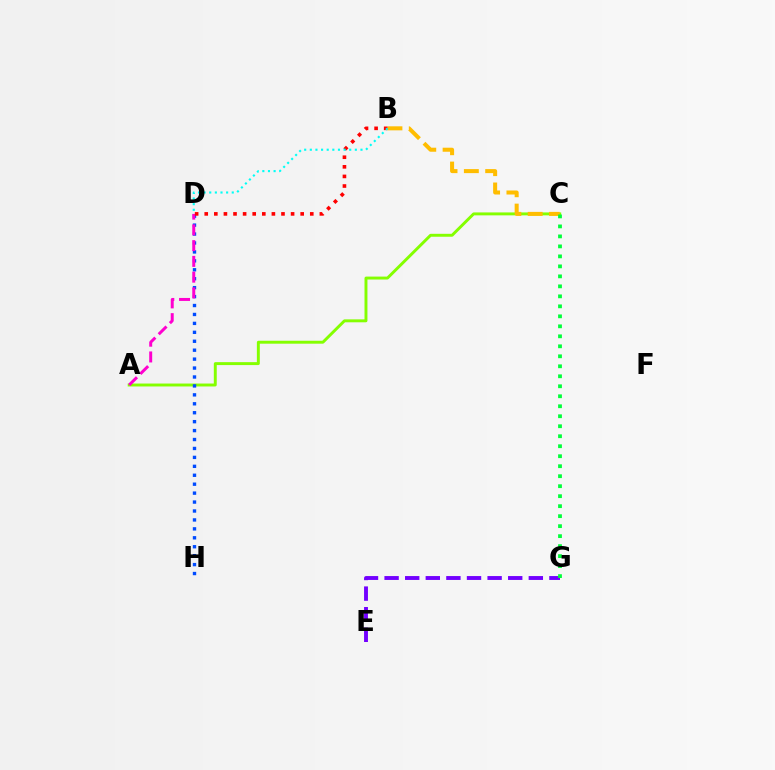{('A', 'C'): [{'color': '#84ff00', 'line_style': 'solid', 'thickness': 2.11}], ('E', 'G'): [{'color': '#7200ff', 'line_style': 'dashed', 'thickness': 2.8}], ('B', 'C'): [{'color': '#ffbd00', 'line_style': 'dashed', 'thickness': 2.9}], ('D', 'H'): [{'color': '#004bff', 'line_style': 'dotted', 'thickness': 2.43}], ('A', 'D'): [{'color': '#ff00cf', 'line_style': 'dashed', 'thickness': 2.14}], ('B', 'D'): [{'color': '#ff0000', 'line_style': 'dotted', 'thickness': 2.61}, {'color': '#00fff6', 'line_style': 'dotted', 'thickness': 1.53}], ('C', 'G'): [{'color': '#00ff39', 'line_style': 'dotted', 'thickness': 2.71}]}